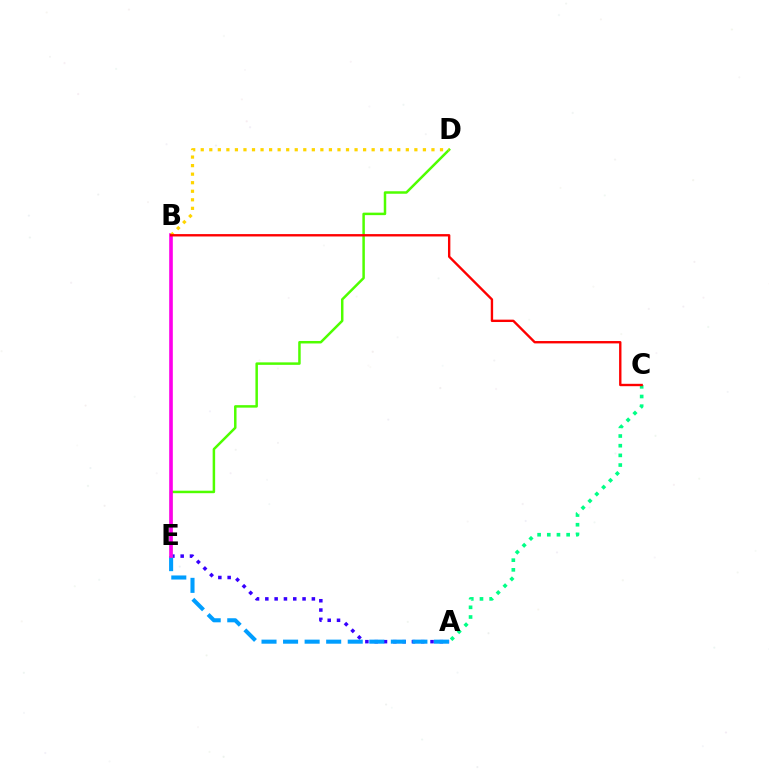{('A', 'E'): [{'color': '#3700ff', 'line_style': 'dotted', 'thickness': 2.53}, {'color': '#009eff', 'line_style': 'dashed', 'thickness': 2.93}], ('A', 'C'): [{'color': '#00ff86', 'line_style': 'dotted', 'thickness': 2.63}], ('D', 'E'): [{'color': '#4fff00', 'line_style': 'solid', 'thickness': 1.79}], ('B', 'E'): [{'color': '#ff00ed', 'line_style': 'solid', 'thickness': 2.62}], ('B', 'D'): [{'color': '#ffd500', 'line_style': 'dotted', 'thickness': 2.32}], ('B', 'C'): [{'color': '#ff0000', 'line_style': 'solid', 'thickness': 1.71}]}